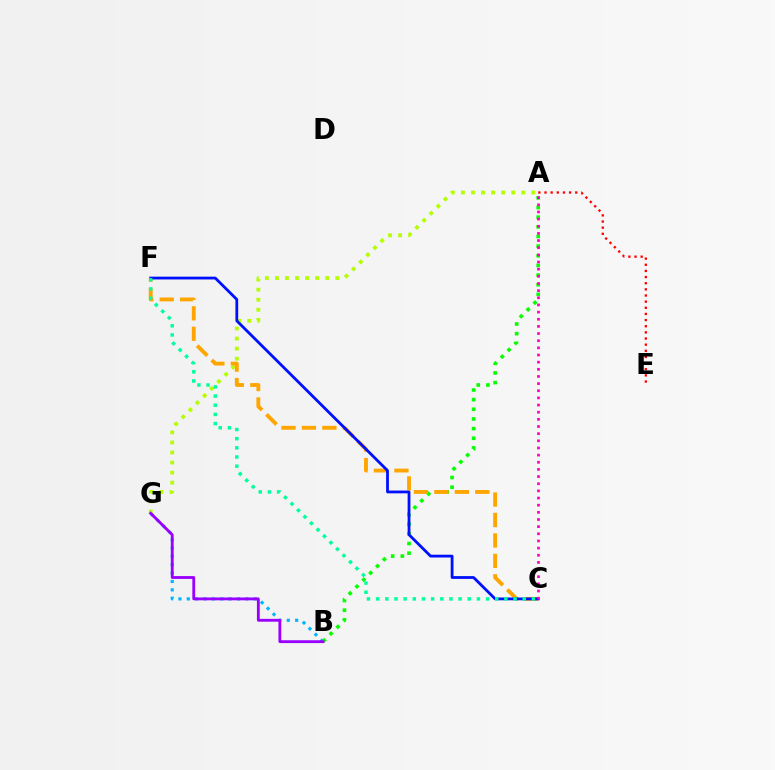{('B', 'G'): [{'color': '#00b5ff', 'line_style': 'dotted', 'thickness': 2.27}, {'color': '#9b00ff', 'line_style': 'solid', 'thickness': 2.04}], ('A', 'B'): [{'color': '#08ff00', 'line_style': 'dotted', 'thickness': 2.62}], ('A', 'G'): [{'color': '#b3ff00', 'line_style': 'dotted', 'thickness': 2.73}], ('C', 'F'): [{'color': '#ffa500', 'line_style': 'dashed', 'thickness': 2.78}, {'color': '#0010ff', 'line_style': 'solid', 'thickness': 2.01}, {'color': '#00ff9d', 'line_style': 'dotted', 'thickness': 2.49}], ('A', 'E'): [{'color': '#ff0000', 'line_style': 'dotted', 'thickness': 1.67}], ('A', 'C'): [{'color': '#ff00bd', 'line_style': 'dotted', 'thickness': 1.94}]}